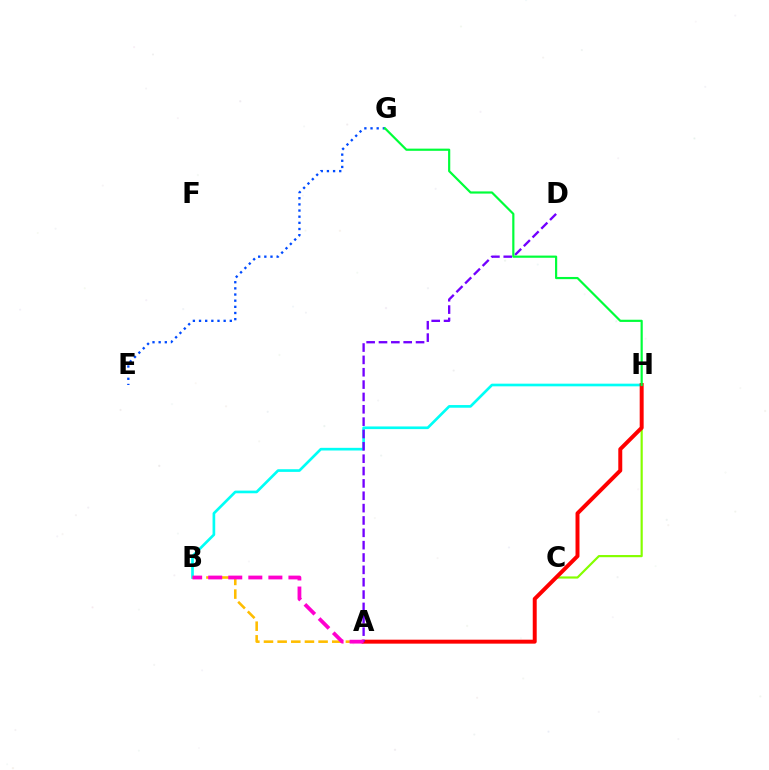{('C', 'H'): [{'color': '#84ff00', 'line_style': 'solid', 'thickness': 1.57}], ('B', 'H'): [{'color': '#00fff6', 'line_style': 'solid', 'thickness': 1.92}], ('A', 'B'): [{'color': '#ffbd00', 'line_style': 'dashed', 'thickness': 1.85}, {'color': '#ff00cf', 'line_style': 'dashed', 'thickness': 2.72}], ('A', 'H'): [{'color': '#ff0000', 'line_style': 'solid', 'thickness': 2.85}], ('E', 'G'): [{'color': '#004bff', 'line_style': 'dotted', 'thickness': 1.67}], ('A', 'D'): [{'color': '#7200ff', 'line_style': 'dashed', 'thickness': 1.68}], ('G', 'H'): [{'color': '#00ff39', 'line_style': 'solid', 'thickness': 1.57}]}